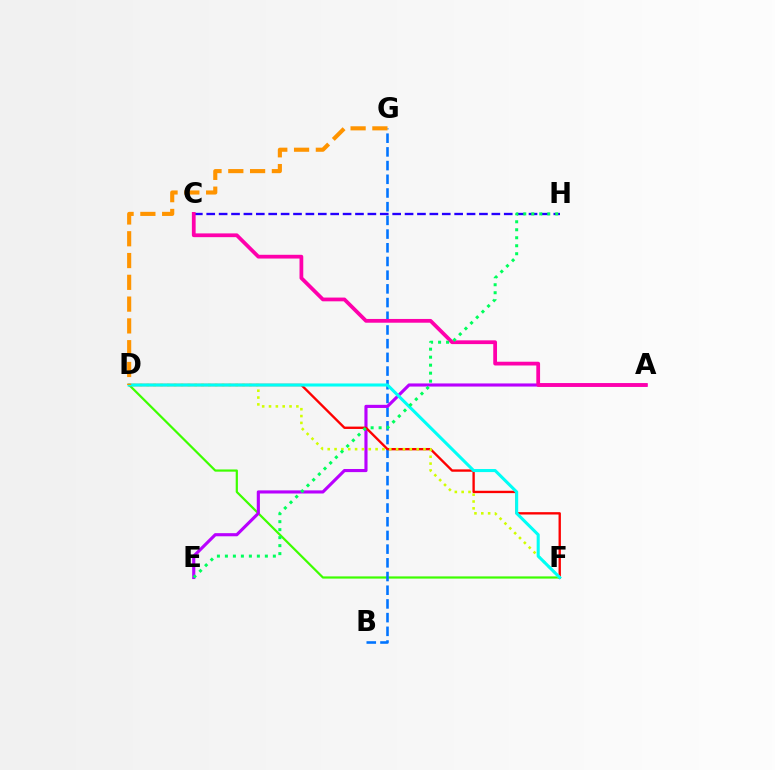{('C', 'H'): [{'color': '#2500ff', 'line_style': 'dashed', 'thickness': 1.68}], ('D', 'F'): [{'color': '#3dff00', 'line_style': 'solid', 'thickness': 1.59}, {'color': '#ff0000', 'line_style': 'solid', 'thickness': 1.7}, {'color': '#d1ff00', 'line_style': 'dotted', 'thickness': 1.86}, {'color': '#00fff6', 'line_style': 'solid', 'thickness': 2.21}], ('B', 'G'): [{'color': '#0074ff', 'line_style': 'dashed', 'thickness': 1.86}], ('A', 'E'): [{'color': '#b900ff', 'line_style': 'solid', 'thickness': 2.25}], ('A', 'C'): [{'color': '#ff00ac', 'line_style': 'solid', 'thickness': 2.71}], ('D', 'G'): [{'color': '#ff9400', 'line_style': 'dashed', 'thickness': 2.96}], ('E', 'H'): [{'color': '#00ff5c', 'line_style': 'dotted', 'thickness': 2.17}]}